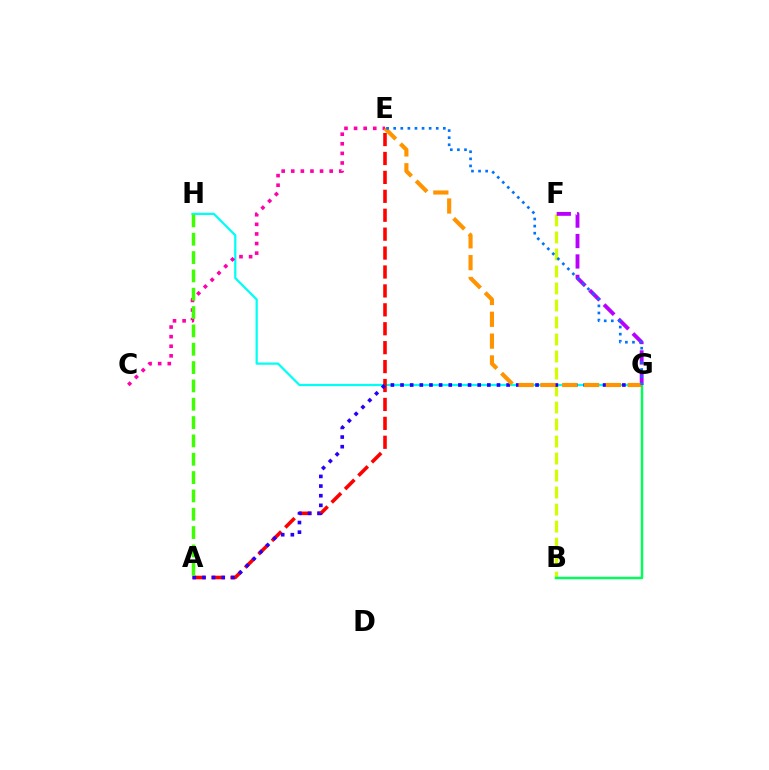{('G', 'H'): [{'color': '#00fff6', 'line_style': 'solid', 'thickness': 1.61}], ('C', 'E'): [{'color': '#ff00ac', 'line_style': 'dotted', 'thickness': 2.61}], ('A', 'E'): [{'color': '#ff0000', 'line_style': 'dashed', 'thickness': 2.57}], ('B', 'F'): [{'color': '#d1ff00', 'line_style': 'dashed', 'thickness': 2.31}], ('B', 'G'): [{'color': '#00ff5c', 'line_style': 'solid', 'thickness': 1.77}], ('A', 'G'): [{'color': '#2500ff', 'line_style': 'dotted', 'thickness': 2.62}], ('F', 'G'): [{'color': '#b900ff', 'line_style': 'dashed', 'thickness': 2.78}], ('A', 'H'): [{'color': '#3dff00', 'line_style': 'dashed', 'thickness': 2.49}], ('E', 'G'): [{'color': '#ff9400', 'line_style': 'dashed', 'thickness': 2.97}, {'color': '#0074ff', 'line_style': 'dotted', 'thickness': 1.93}]}